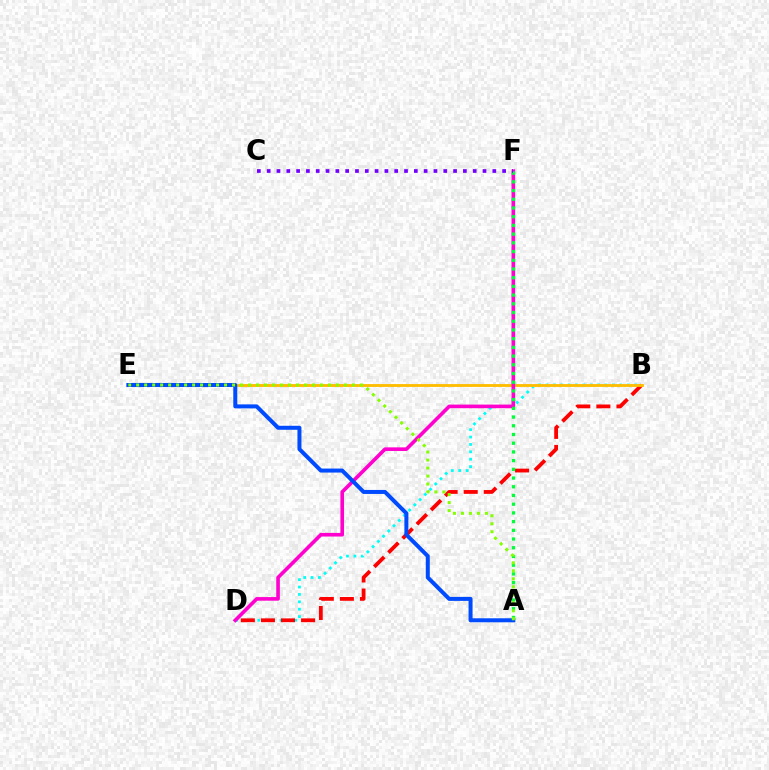{('B', 'D'): [{'color': '#00fff6', 'line_style': 'dotted', 'thickness': 2.01}, {'color': '#ff0000', 'line_style': 'dashed', 'thickness': 2.73}], ('B', 'E'): [{'color': '#ffbd00', 'line_style': 'solid', 'thickness': 2.05}], ('D', 'F'): [{'color': '#ff00cf', 'line_style': 'solid', 'thickness': 2.61}], ('A', 'E'): [{'color': '#004bff', 'line_style': 'solid', 'thickness': 2.88}, {'color': '#84ff00', 'line_style': 'dotted', 'thickness': 2.17}], ('A', 'F'): [{'color': '#00ff39', 'line_style': 'dotted', 'thickness': 2.37}], ('C', 'F'): [{'color': '#7200ff', 'line_style': 'dotted', 'thickness': 2.67}]}